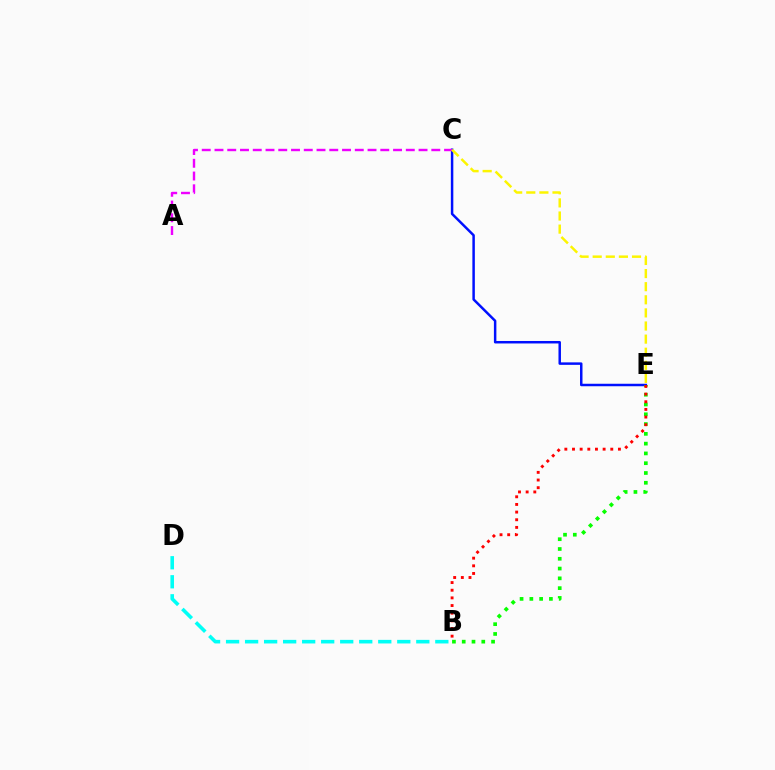{('B', 'D'): [{'color': '#00fff6', 'line_style': 'dashed', 'thickness': 2.58}], ('C', 'E'): [{'color': '#0010ff', 'line_style': 'solid', 'thickness': 1.79}, {'color': '#fcf500', 'line_style': 'dashed', 'thickness': 1.78}], ('A', 'C'): [{'color': '#ee00ff', 'line_style': 'dashed', 'thickness': 1.73}], ('B', 'E'): [{'color': '#08ff00', 'line_style': 'dotted', 'thickness': 2.66}, {'color': '#ff0000', 'line_style': 'dotted', 'thickness': 2.08}]}